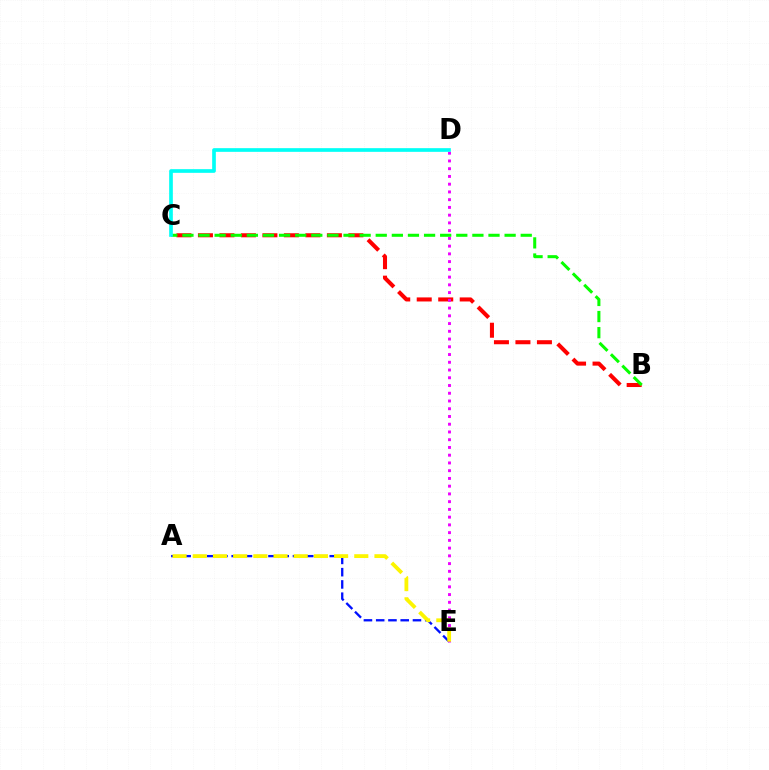{('A', 'E'): [{'color': '#0010ff', 'line_style': 'dashed', 'thickness': 1.67}, {'color': '#fcf500', 'line_style': 'dashed', 'thickness': 2.74}], ('B', 'C'): [{'color': '#ff0000', 'line_style': 'dashed', 'thickness': 2.92}, {'color': '#08ff00', 'line_style': 'dashed', 'thickness': 2.19}], ('D', 'E'): [{'color': '#ee00ff', 'line_style': 'dotted', 'thickness': 2.1}], ('C', 'D'): [{'color': '#00fff6', 'line_style': 'solid', 'thickness': 2.64}]}